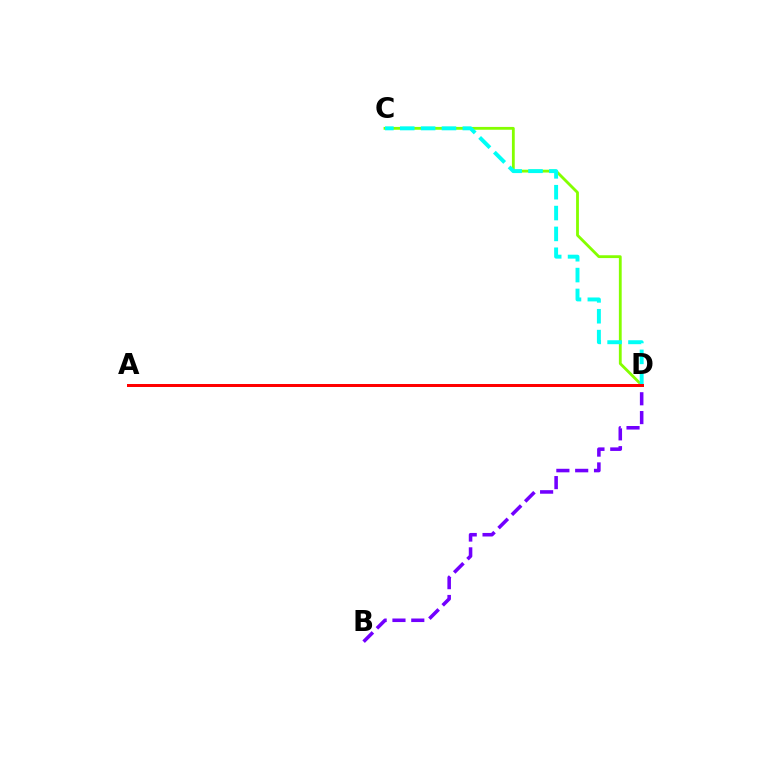{('C', 'D'): [{'color': '#84ff00', 'line_style': 'solid', 'thickness': 2.03}, {'color': '#00fff6', 'line_style': 'dashed', 'thickness': 2.83}], ('B', 'D'): [{'color': '#7200ff', 'line_style': 'dashed', 'thickness': 2.56}], ('A', 'D'): [{'color': '#ff0000', 'line_style': 'solid', 'thickness': 2.15}]}